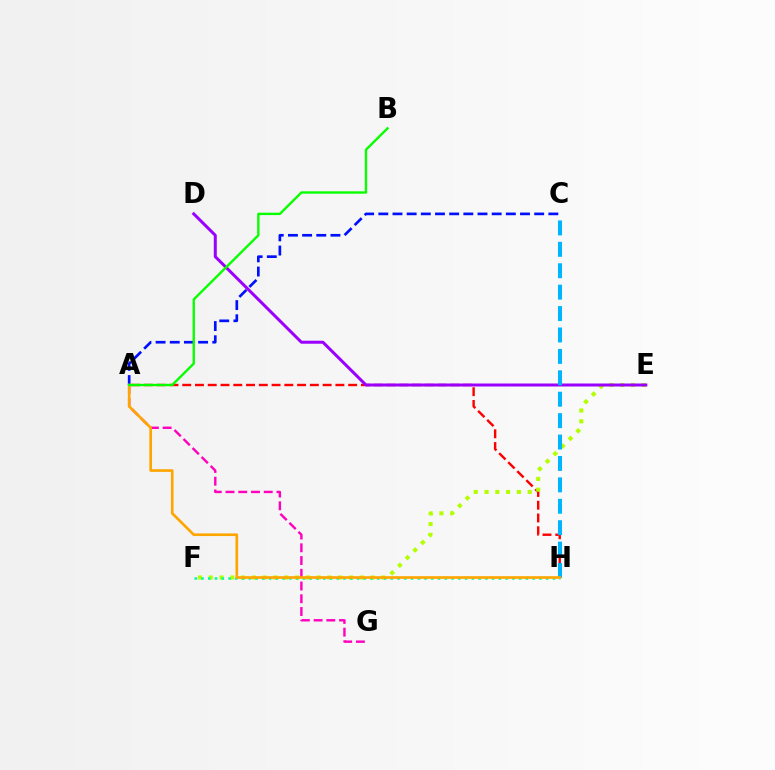{('A', 'C'): [{'color': '#0010ff', 'line_style': 'dashed', 'thickness': 1.93}], ('A', 'H'): [{'color': '#ff0000', 'line_style': 'dashed', 'thickness': 1.73}, {'color': '#ffa500', 'line_style': 'solid', 'thickness': 1.91}], ('E', 'F'): [{'color': '#b3ff00', 'line_style': 'dotted', 'thickness': 2.93}], ('F', 'H'): [{'color': '#00ff9d', 'line_style': 'dotted', 'thickness': 1.84}], ('A', 'G'): [{'color': '#ff00bd', 'line_style': 'dashed', 'thickness': 1.73}], ('D', 'E'): [{'color': '#9b00ff', 'line_style': 'solid', 'thickness': 2.16}], ('C', 'H'): [{'color': '#00b5ff', 'line_style': 'dashed', 'thickness': 2.91}], ('A', 'B'): [{'color': '#08ff00', 'line_style': 'solid', 'thickness': 1.71}]}